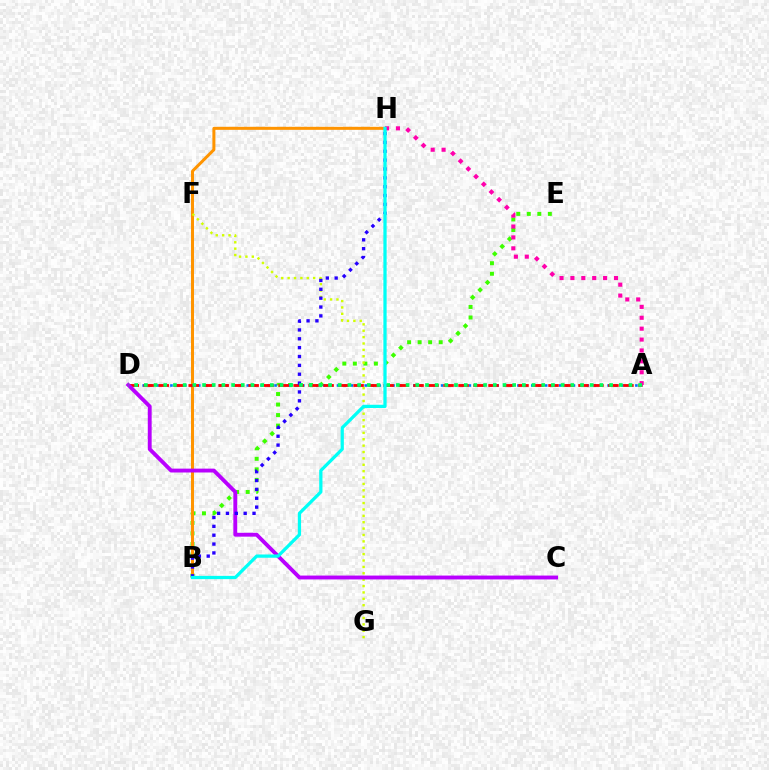{('B', 'E'): [{'color': '#3dff00', 'line_style': 'dotted', 'thickness': 2.86}], ('B', 'H'): [{'color': '#ff9400', 'line_style': 'solid', 'thickness': 2.17}, {'color': '#2500ff', 'line_style': 'dotted', 'thickness': 2.41}, {'color': '#00fff6', 'line_style': 'solid', 'thickness': 2.34}], ('A', 'D'): [{'color': '#0074ff', 'line_style': 'dotted', 'thickness': 1.89}, {'color': '#ff0000', 'line_style': 'dashed', 'thickness': 2.04}, {'color': '#00ff5c', 'line_style': 'dotted', 'thickness': 2.63}], ('F', 'G'): [{'color': '#d1ff00', 'line_style': 'dotted', 'thickness': 1.73}], ('C', 'D'): [{'color': '#b900ff', 'line_style': 'solid', 'thickness': 2.78}], ('A', 'H'): [{'color': '#ff00ac', 'line_style': 'dotted', 'thickness': 2.96}]}